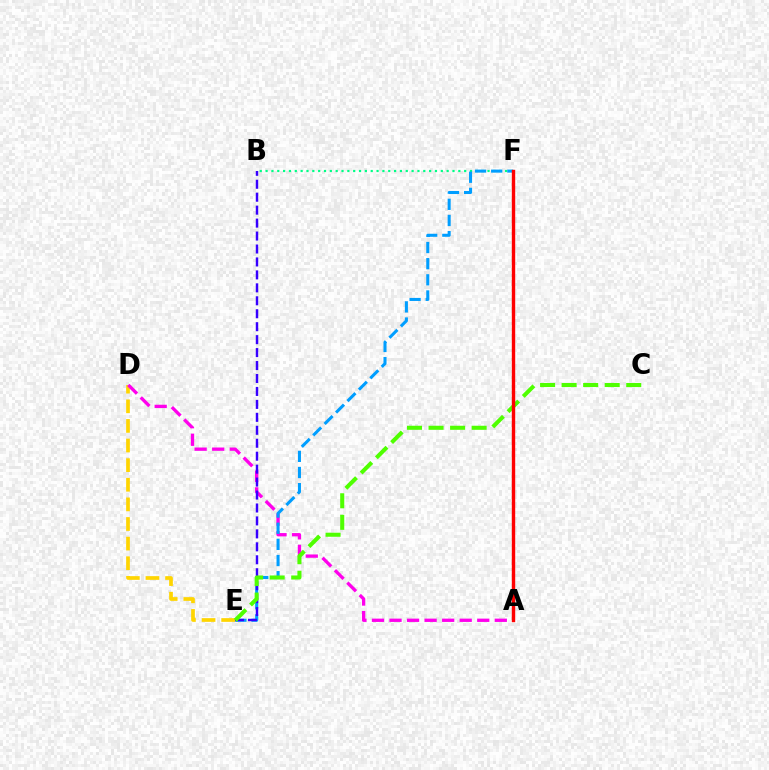{('D', 'E'): [{'color': '#ffd500', 'line_style': 'dashed', 'thickness': 2.66}], ('A', 'D'): [{'color': '#ff00ed', 'line_style': 'dashed', 'thickness': 2.38}], ('B', 'F'): [{'color': '#00ff86', 'line_style': 'dotted', 'thickness': 1.59}], ('E', 'F'): [{'color': '#009eff', 'line_style': 'dashed', 'thickness': 2.19}], ('B', 'E'): [{'color': '#3700ff', 'line_style': 'dashed', 'thickness': 1.76}], ('C', 'E'): [{'color': '#4fff00', 'line_style': 'dashed', 'thickness': 2.93}], ('A', 'F'): [{'color': '#ff0000', 'line_style': 'solid', 'thickness': 2.44}]}